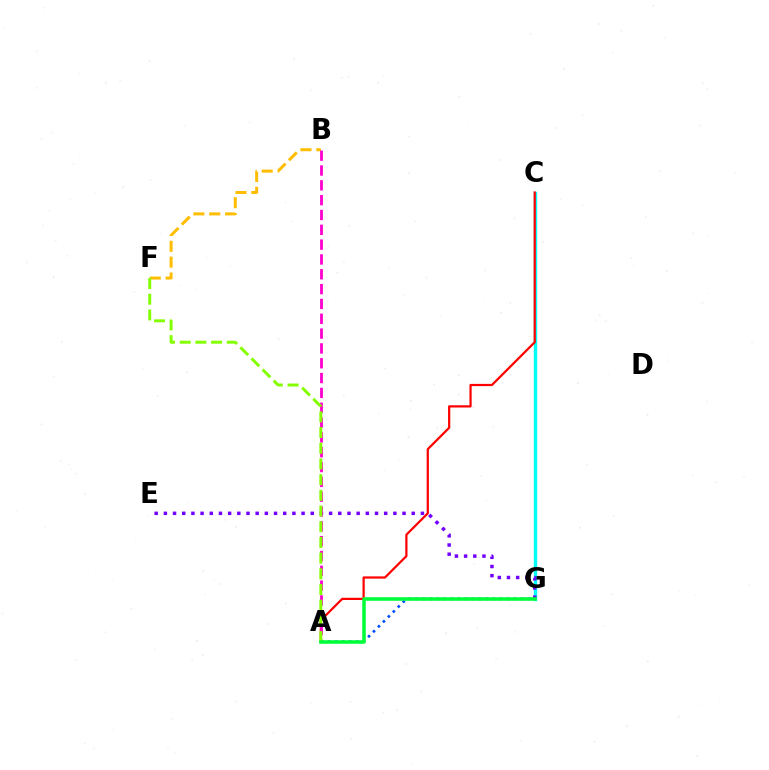{('B', 'F'): [{'color': '#ffbd00', 'line_style': 'dashed', 'thickness': 2.16}], ('A', 'G'): [{'color': '#004bff', 'line_style': 'dotted', 'thickness': 1.91}, {'color': '#00ff39', 'line_style': 'solid', 'thickness': 2.56}], ('C', 'G'): [{'color': '#00fff6', 'line_style': 'solid', 'thickness': 2.44}], ('E', 'G'): [{'color': '#7200ff', 'line_style': 'dotted', 'thickness': 2.49}], ('A', 'C'): [{'color': '#ff0000', 'line_style': 'solid', 'thickness': 1.6}], ('A', 'B'): [{'color': '#ff00cf', 'line_style': 'dashed', 'thickness': 2.01}], ('A', 'F'): [{'color': '#84ff00', 'line_style': 'dashed', 'thickness': 2.13}]}